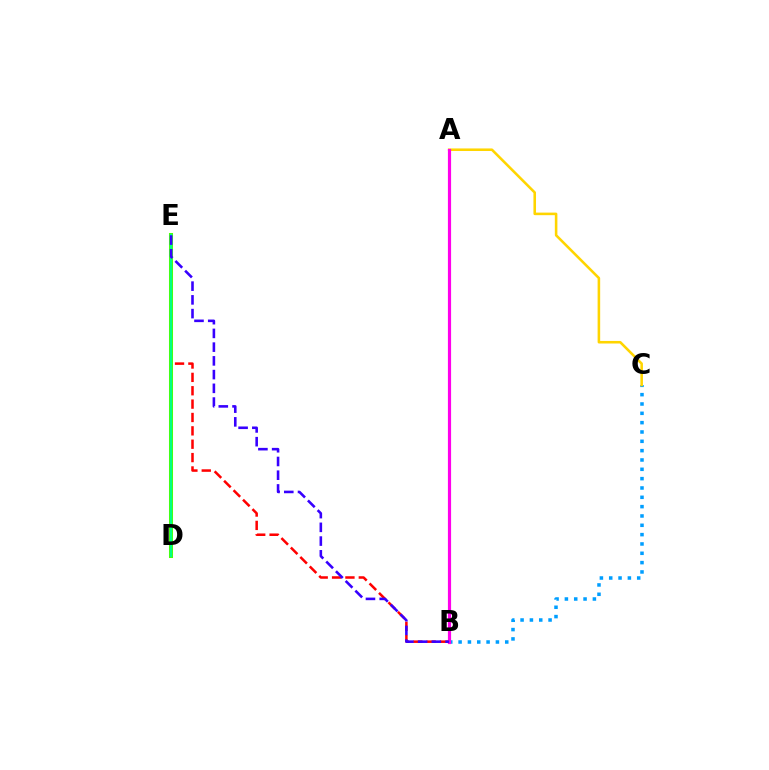{('B', 'C'): [{'color': '#009eff', 'line_style': 'dotted', 'thickness': 2.54}], ('B', 'E'): [{'color': '#ff0000', 'line_style': 'dashed', 'thickness': 1.82}, {'color': '#3700ff', 'line_style': 'dashed', 'thickness': 1.87}], ('A', 'C'): [{'color': '#ffd500', 'line_style': 'solid', 'thickness': 1.85}], ('D', 'E'): [{'color': '#4fff00', 'line_style': 'solid', 'thickness': 2.91}, {'color': '#00ff86', 'line_style': 'solid', 'thickness': 1.67}], ('A', 'B'): [{'color': '#ff00ed', 'line_style': 'solid', 'thickness': 2.29}]}